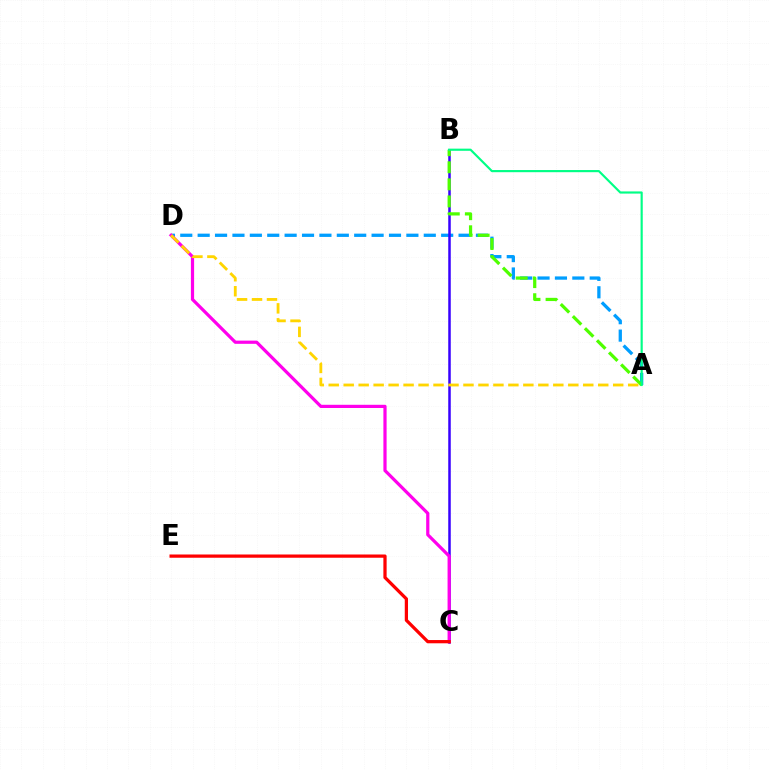{('A', 'D'): [{'color': '#009eff', 'line_style': 'dashed', 'thickness': 2.36}, {'color': '#ffd500', 'line_style': 'dashed', 'thickness': 2.03}], ('B', 'C'): [{'color': '#3700ff', 'line_style': 'solid', 'thickness': 1.81}], ('C', 'D'): [{'color': '#ff00ed', 'line_style': 'solid', 'thickness': 2.31}], ('A', 'B'): [{'color': '#4fff00', 'line_style': 'dashed', 'thickness': 2.32}, {'color': '#00ff86', 'line_style': 'solid', 'thickness': 1.55}], ('C', 'E'): [{'color': '#ff0000', 'line_style': 'solid', 'thickness': 2.34}]}